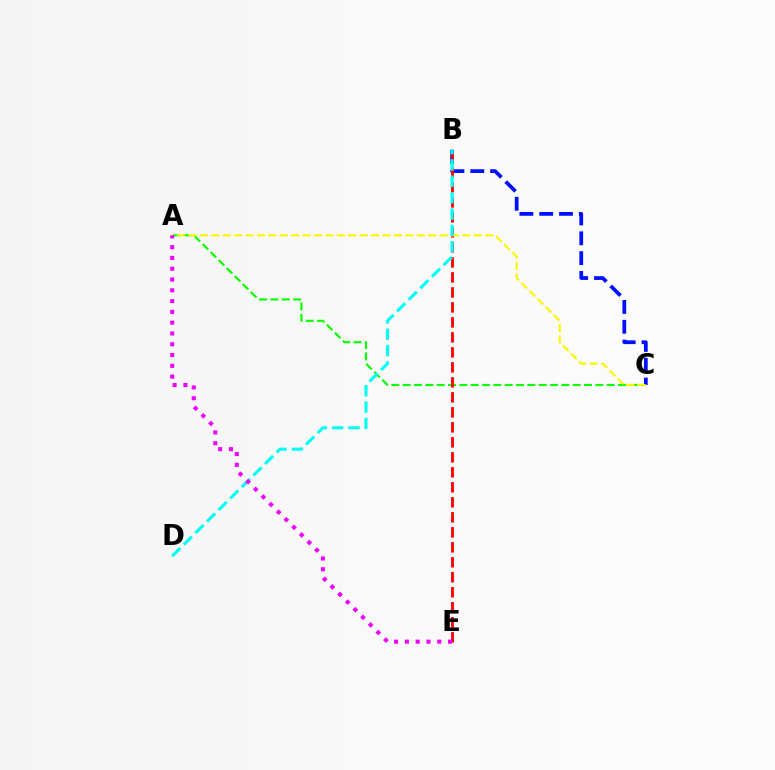{('A', 'C'): [{'color': '#08ff00', 'line_style': 'dashed', 'thickness': 1.54}, {'color': '#fcf500', 'line_style': 'dashed', 'thickness': 1.55}], ('B', 'C'): [{'color': '#0010ff', 'line_style': 'dashed', 'thickness': 2.69}], ('B', 'E'): [{'color': '#ff0000', 'line_style': 'dashed', 'thickness': 2.04}], ('B', 'D'): [{'color': '#00fff6', 'line_style': 'dashed', 'thickness': 2.22}], ('A', 'E'): [{'color': '#ee00ff', 'line_style': 'dotted', 'thickness': 2.93}]}